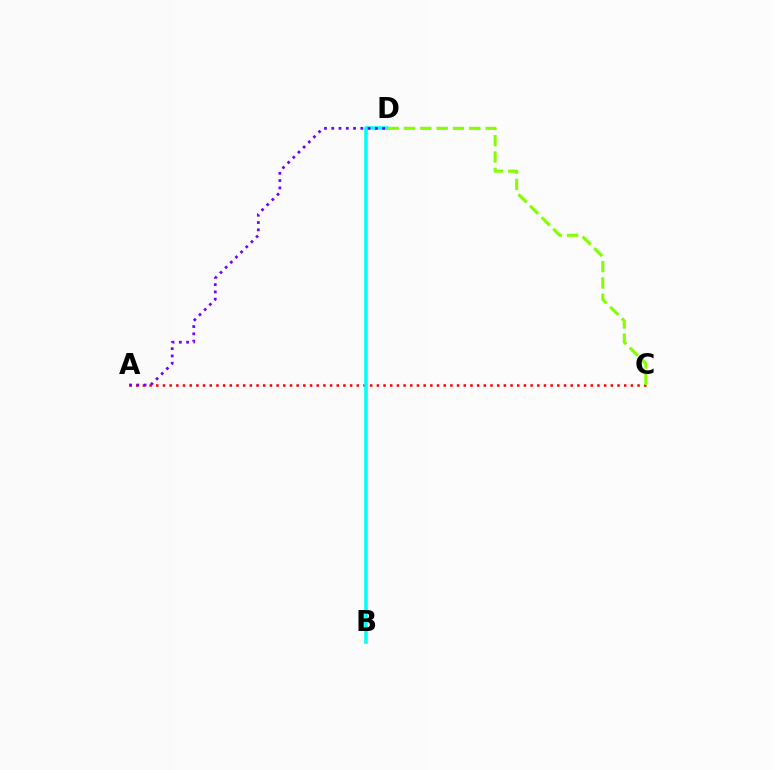{('A', 'C'): [{'color': '#ff0000', 'line_style': 'dotted', 'thickness': 1.82}], ('B', 'D'): [{'color': '#00fff6', 'line_style': 'solid', 'thickness': 2.55}], ('C', 'D'): [{'color': '#84ff00', 'line_style': 'dashed', 'thickness': 2.22}], ('A', 'D'): [{'color': '#7200ff', 'line_style': 'dotted', 'thickness': 1.98}]}